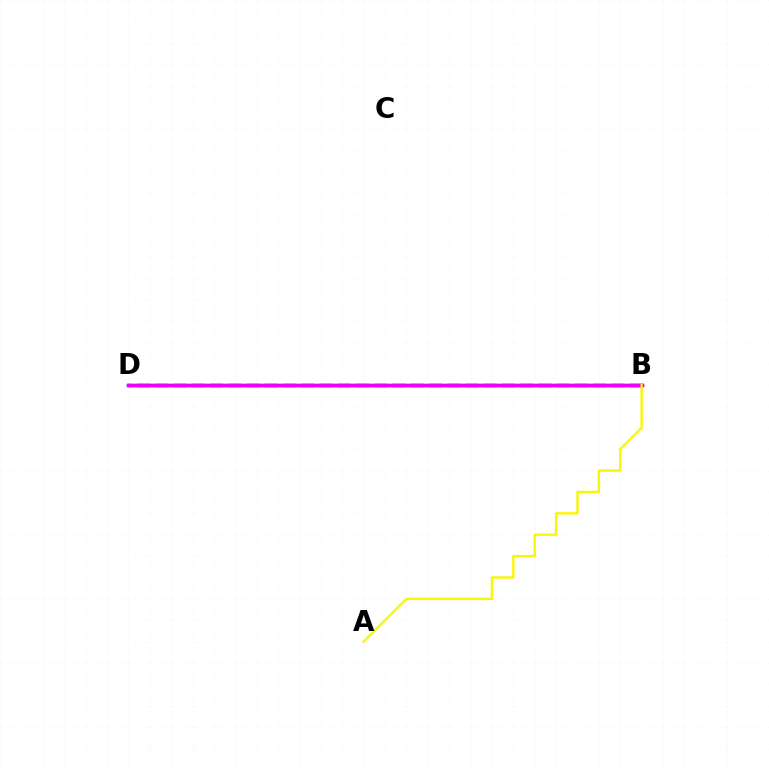{('B', 'D'): [{'color': '#00fff6', 'line_style': 'dotted', 'thickness': 2.08}, {'color': '#ff0000', 'line_style': 'dashed', 'thickness': 2.48}, {'color': '#08ff00', 'line_style': 'dashed', 'thickness': 1.86}, {'color': '#0010ff', 'line_style': 'solid', 'thickness': 2.33}, {'color': '#ee00ff', 'line_style': 'solid', 'thickness': 2.49}], ('A', 'B'): [{'color': '#fcf500', 'line_style': 'solid', 'thickness': 1.7}]}